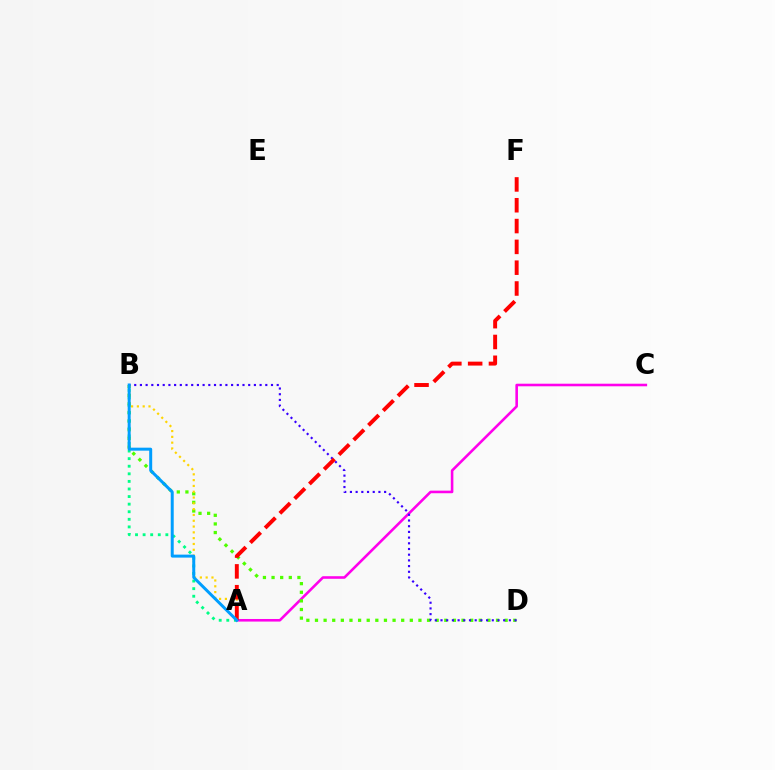{('A', 'C'): [{'color': '#ff00ed', 'line_style': 'solid', 'thickness': 1.86}], ('B', 'D'): [{'color': '#4fff00', 'line_style': 'dotted', 'thickness': 2.34}, {'color': '#3700ff', 'line_style': 'dotted', 'thickness': 1.55}], ('A', 'B'): [{'color': '#ffd500', 'line_style': 'dotted', 'thickness': 1.58}, {'color': '#00ff86', 'line_style': 'dotted', 'thickness': 2.06}, {'color': '#009eff', 'line_style': 'solid', 'thickness': 2.15}], ('A', 'F'): [{'color': '#ff0000', 'line_style': 'dashed', 'thickness': 2.83}]}